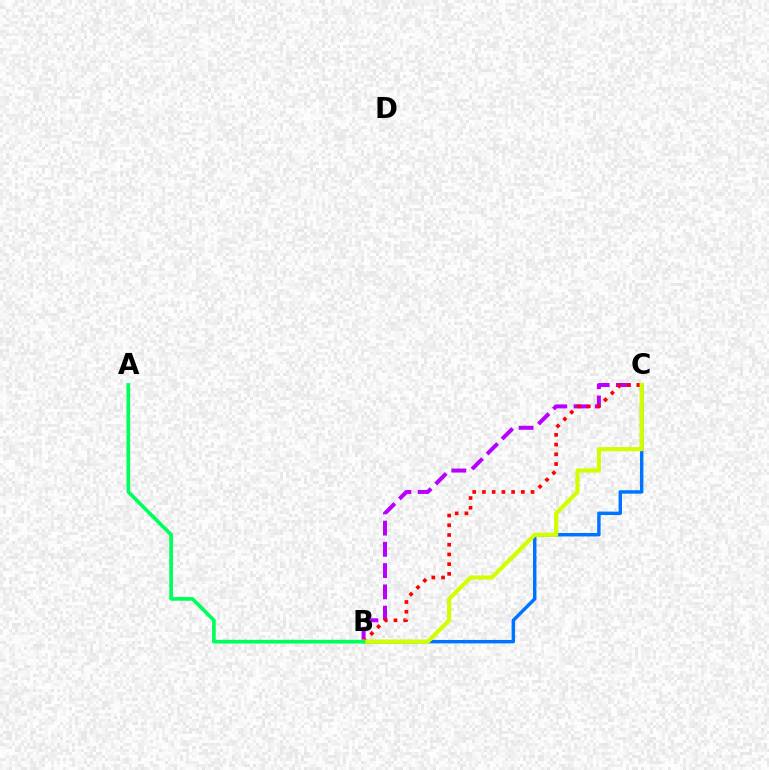{('B', 'C'): [{'color': '#b900ff', 'line_style': 'dashed', 'thickness': 2.89}, {'color': '#0074ff', 'line_style': 'solid', 'thickness': 2.48}, {'color': '#ff0000', 'line_style': 'dotted', 'thickness': 2.64}, {'color': '#d1ff00', 'line_style': 'solid', 'thickness': 2.99}], ('A', 'B'): [{'color': '#00ff5c', 'line_style': 'solid', 'thickness': 2.65}]}